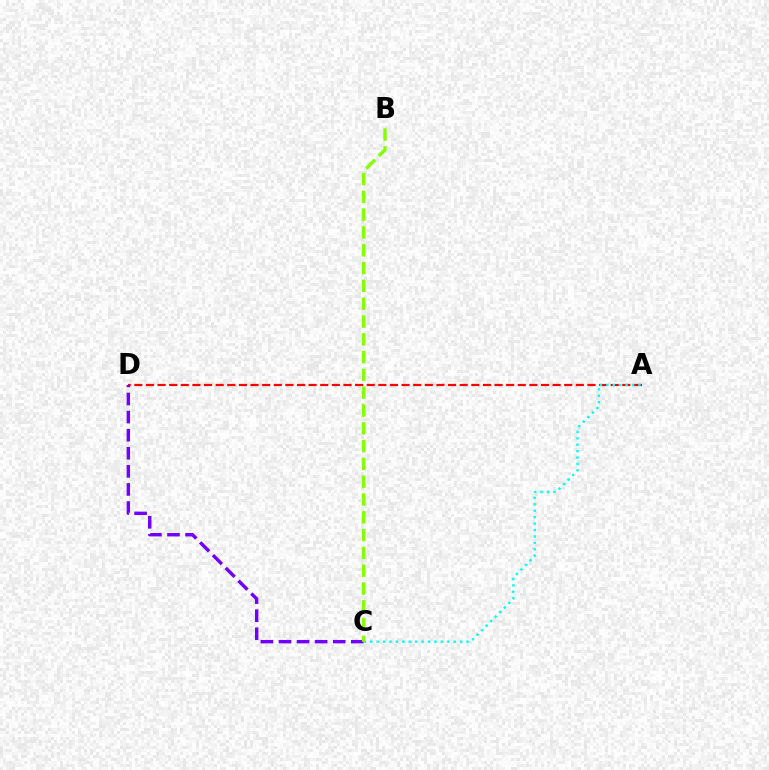{('A', 'D'): [{'color': '#ff0000', 'line_style': 'dashed', 'thickness': 1.58}], ('C', 'D'): [{'color': '#7200ff', 'line_style': 'dashed', 'thickness': 2.46}], ('A', 'C'): [{'color': '#00fff6', 'line_style': 'dotted', 'thickness': 1.74}], ('B', 'C'): [{'color': '#84ff00', 'line_style': 'dashed', 'thickness': 2.42}]}